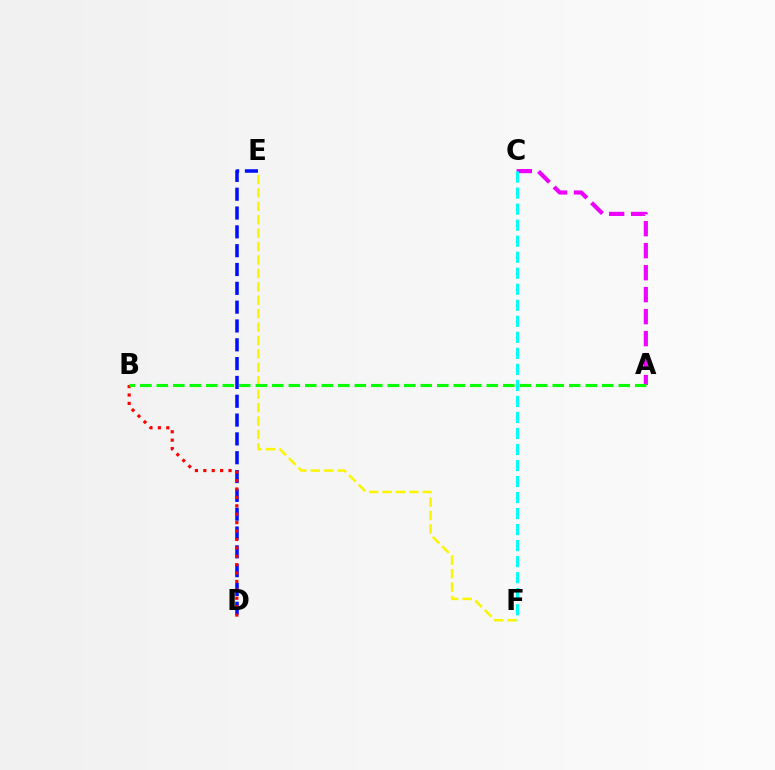{('A', 'C'): [{'color': '#ee00ff', 'line_style': 'dashed', 'thickness': 2.99}], ('D', 'E'): [{'color': '#0010ff', 'line_style': 'dashed', 'thickness': 2.56}], ('E', 'F'): [{'color': '#fcf500', 'line_style': 'dashed', 'thickness': 1.82}], ('C', 'F'): [{'color': '#00fff6', 'line_style': 'dashed', 'thickness': 2.18}], ('B', 'D'): [{'color': '#ff0000', 'line_style': 'dotted', 'thickness': 2.28}], ('A', 'B'): [{'color': '#08ff00', 'line_style': 'dashed', 'thickness': 2.24}]}